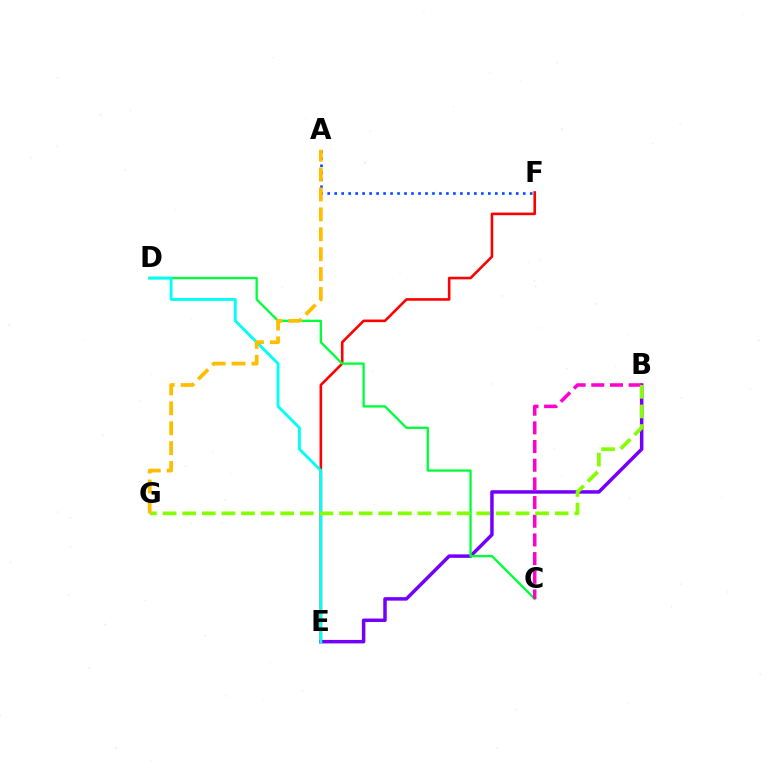{('E', 'F'): [{'color': '#ff0000', 'line_style': 'solid', 'thickness': 1.88}], ('B', 'E'): [{'color': '#7200ff', 'line_style': 'solid', 'thickness': 2.51}], ('C', 'D'): [{'color': '#00ff39', 'line_style': 'solid', 'thickness': 1.67}], ('A', 'F'): [{'color': '#004bff', 'line_style': 'dotted', 'thickness': 1.9}], ('D', 'E'): [{'color': '#00fff6', 'line_style': 'solid', 'thickness': 2.06}], ('B', 'C'): [{'color': '#ff00cf', 'line_style': 'dashed', 'thickness': 2.54}], ('B', 'G'): [{'color': '#84ff00', 'line_style': 'dashed', 'thickness': 2.66}], ('A', 'G'): [{'color': '#ffbd00', 'line_style': 'dashed', 'thickness': 2.71}]}